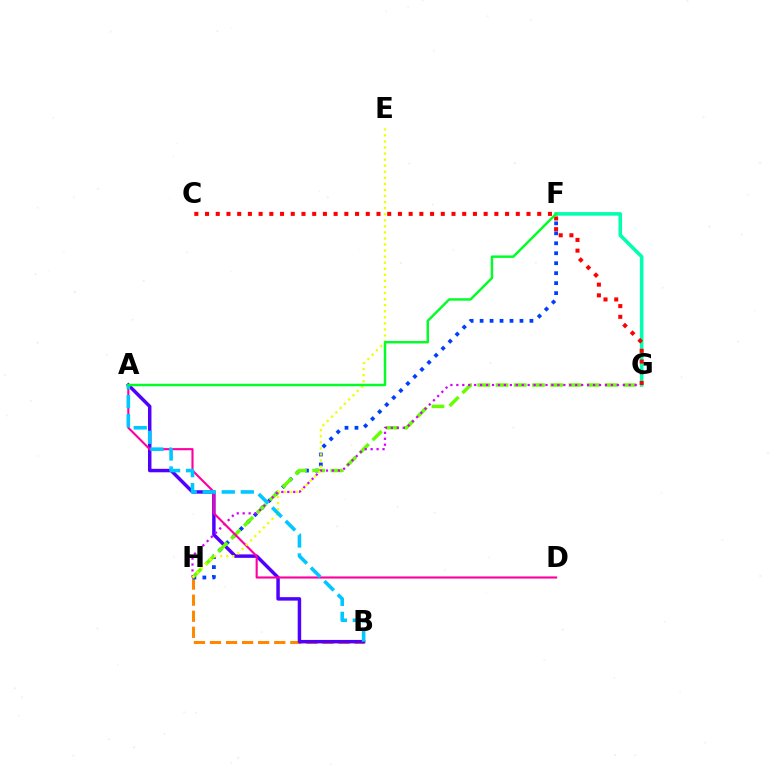{('B', 'H'): [{'color': '#ff8800', 'line_style': 'dashed', 'thickness': 2.18}], ('A', 'B'): [{'color': '#4f00ff', 'line_style': 'solid', 'thickness': 2.49}, {'color': '#00c7ff', 'line_style': 'dashed', 'thickness': 2.58}], ('F', 'H'): [{'color': '#003fff', 'line_style': 'dotted', 'thickness': 2.71}], ('G', 'H'): [{'color': '#66ff00', 'line_style': 'dashed', 'thickness': 2.48}, {'color': '#d600ff', 'line_style': 'dotted', 'thickness': 1.61}], ('A', 'D'): [{'color': '#ff00a0', 'line_style': 'solid', 'thickness': 1.54}], ('E', 'H'): [{'color': '#eeff00', 'line_style': 'dotted', 'thickness': 1.65}], ('F', 'G'): [{'color': '#00ffaf', 'line_style': 'solid', 'thickness': 2.56}], ('C', 'G'): [{'color': '#ff0000', 'line_style': 'dotted', 'thickness': 2.91}], ('A', 'F'): [{'color': '#00ff27', 'line_style': 'solid', 'thickness': 1.76}]}